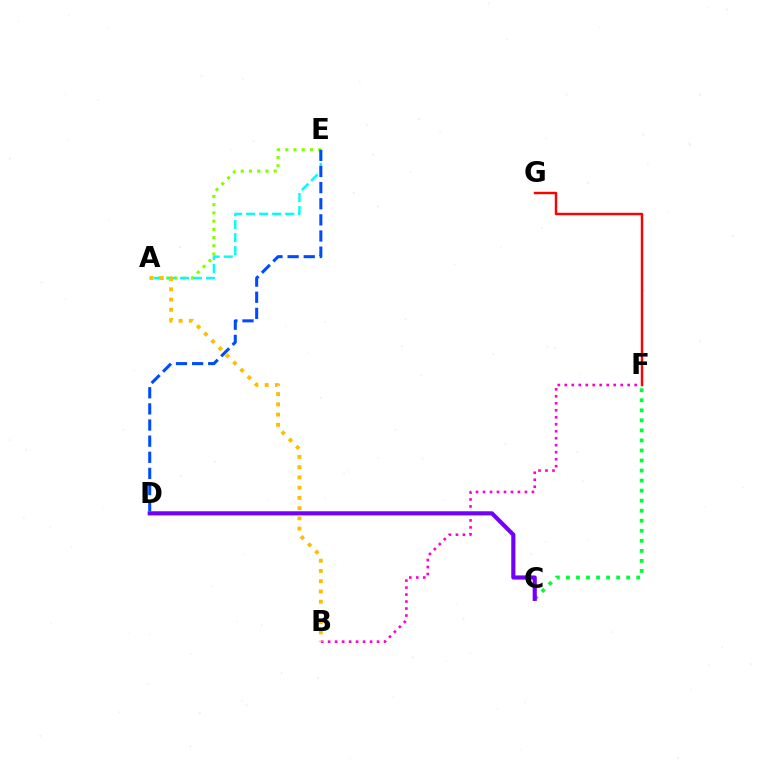{('C', 'F'): [{'color': '#00ff39', 'line_style': 'dotted', 'thickness': 2.73}], ('F', 'G'): [{'color': '#ff0000', 'line_style': 'solid', 'thickness': 1.75}], ('A', 'E'): [{'color': '#84ff00', 'line_style': 'dotted', 'thickness': 2.24}, {'color': '#00fff6', 'line_style': 'dashed', 'thickness': 1.77}], ('B', 'F'): [{'color': '#ff00cf', 'line_style': 'dotted', 'thickness': 1.9}], ('C', 'D'): [{'color': '#7200ff', 'line_style': 'solid', 'thickness': 2.98}], ('D', 'E'): [{'color': '#004bff', 'line_style': 'dashed', 'thickness': 2.19}], ('A', 'B'): [{'color': '#ffbd00', 'line_style': 'dotted', 'thickness': 2.78}]}